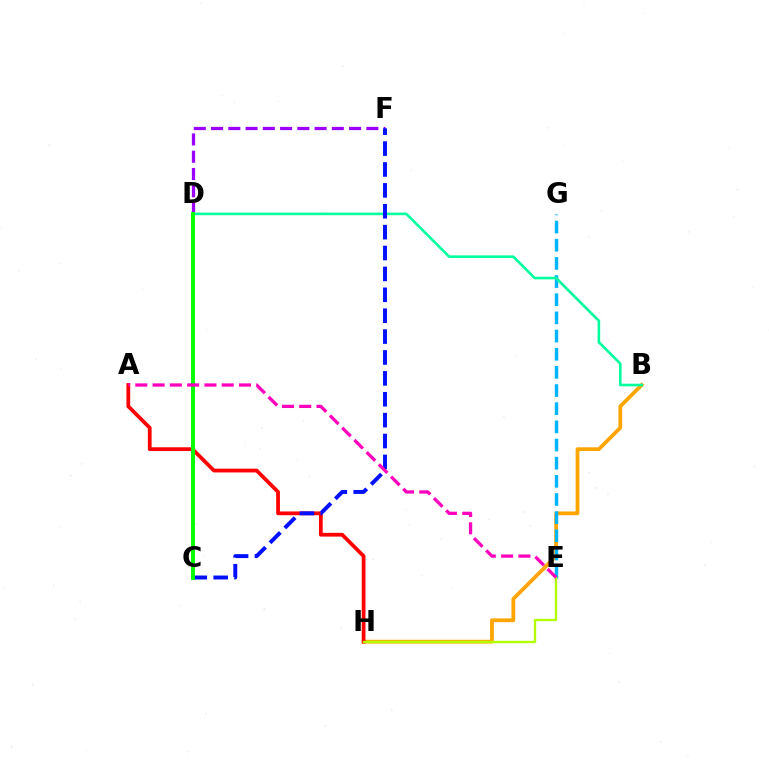{('B', 'H'): [{'color': '#ffa500', 'line_style': 'solid', 'thickness': 2.71}], ('D', 'F'): [{'color': '#9b00ff', 'line_style': 'dashed', 'thickness': 2.34}], ('E', 'G'): [{'color': '#00b5ff', 'line_style': 'dashed', 'thickness': 2.47}], ('B', 'D'): [{'color': '#00ff9d', 'line_style': 'solid', 'thickness': 1.88}], ('A', 'H'): [{'color': '#ff0000', 'line_style': 'solid', 'thickness': 2.71}], ('E', 'H'): [{'color': '#b3ff00', 'line_style': 'solid', 'thickness': 1.71}], ('C', 'F'): [{'color': '#0010ff', 'line_style': 'dashed', 'thickness': 2.84}], ('C', 'D'): [{'color': '#08ff00', 'line_style': 'solid', 'thickness': 2.83}], ('A', 'E'): [{'color': '#ff00bd', 'line_style': 'dashed', 'thickness': 2.35}]}